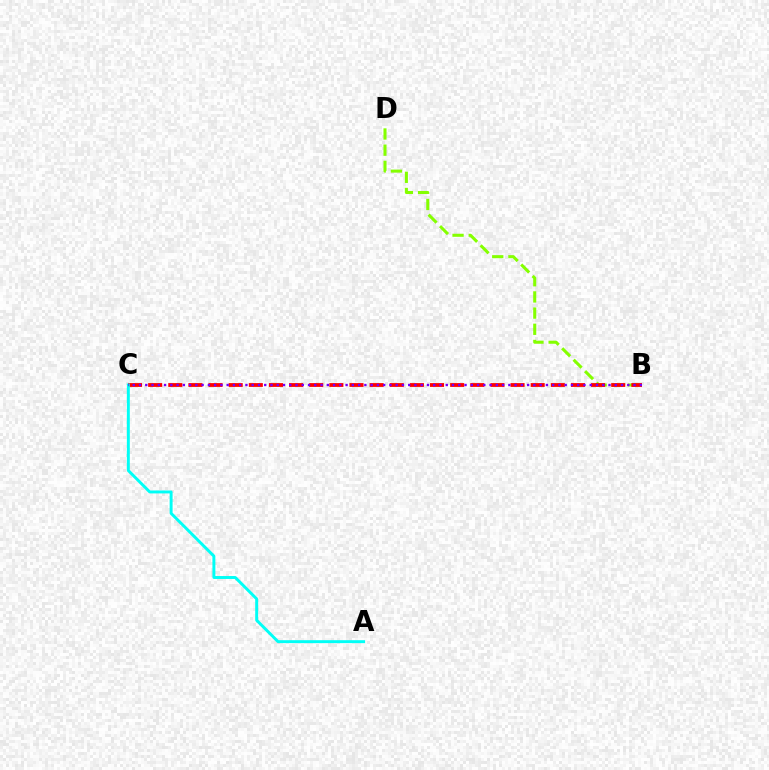{('B', 'D'): [{'color': '#84ff00', 'line_style': 'dashed', 'thickness': 2.2}], ('B', 'C'): [{'color': '#ff0000', 'line_style': 'dashed', 'thickness': 2.74}, {'color': '#7200ff', 'line_style': 'dotted', 'thickness': 1.7}], ('A', 'C'): [{'color': '#00fff6', 'line_style': 'solid', 'thickness': 2.12}]}